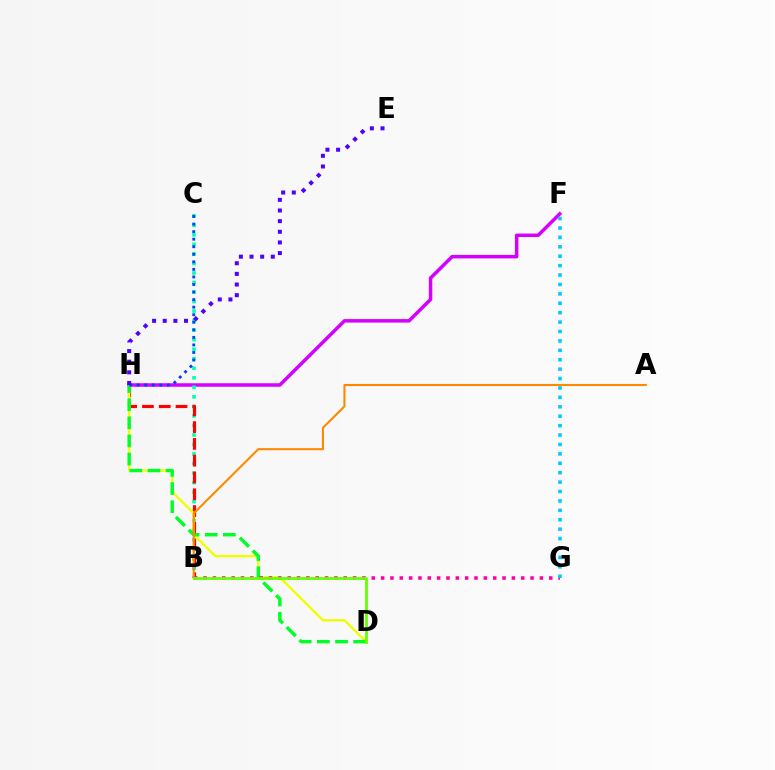{('F', 'H'): [{'color': '#d600ff', 'line_style': 'solid', 'thickness': 2.52}], ('B', 'C'): [{'color': '#00ffaf', 'line_style': 'dotted', 'thickness': 2.59}], ('B', 'H'): [{'color': '#ff0000', 'line_style': 'dashed', 'thickness': 2.28}], ('D', 'H'): [{'color': '#eeff00', 'line_style': 'solid', 'thickness': 1.7}, {'color': '#00ff27', 'line_style': 'dashed', 'thickness': 2.46}], ('C', 'H'): [{'color': '#003fff', 'line_style': 'dotted', 'thickness': 2.05}], ('B', 'G'): [{'color': '#ff00a0', 'line_style': 'dotted', 'thickness': 2.54}], ('A', 'B'): [{'color': '#ff8800', 'line_style': 'solid', 'thickness': 1.5}], ('F', 'G'): [{'color': '#00c7ff', 'line_style': 'dotted', 'thickness': 2.56}], ('B', 'D'): [{'color': '#66ff00', 'line_style': 'solid', 'thickness': 2.0}], ('E', 'H'): [{'color': '#4f00ff', 'line_style': 'dotted', 'thickness': 2.89}]}